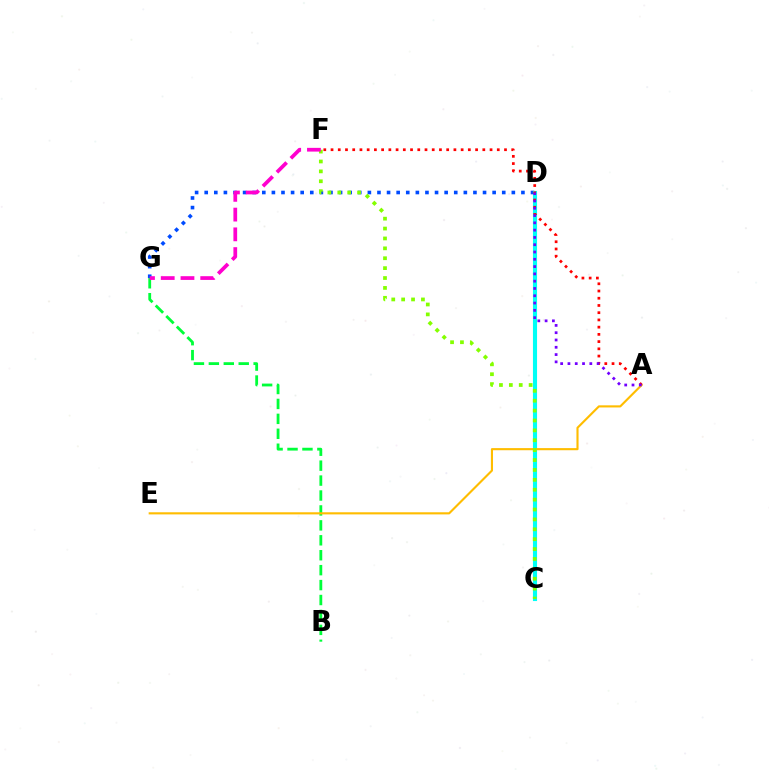{('B', 'G'): [{'color': '#00ff39', 'line_style': 'dashed', 'thickness': 2.03}], ('D', 'G'): [{'color': '#004bff', 'line_style': 'dotted', 'thickness': 2.61}], ('C', 'D'): [{'color': '#00fff6', 'line_style': 'solid', 'thickness': 2.96}], ('A', 'E'): [{'color': '#ffbd00', 'line_style': 'solid', 'thickness': 1.53}], ('A', 'F'): [{'color': '#ff0000', 'line_style': 'dotted', 'thickness': 1.96}], ('C', 'F'): [{'color': '#84ff00', 'line_style': 'dotted', 'thickness': 2.69}], ('F', 'G'): [{'color': '#ff00cf', 'line_style': 'dashed', 'thickness': 2.68}], ('A', 'D'): [{'color': '#7200ff', 'line_style': 'dotted', 'thickness': 1.98}]}